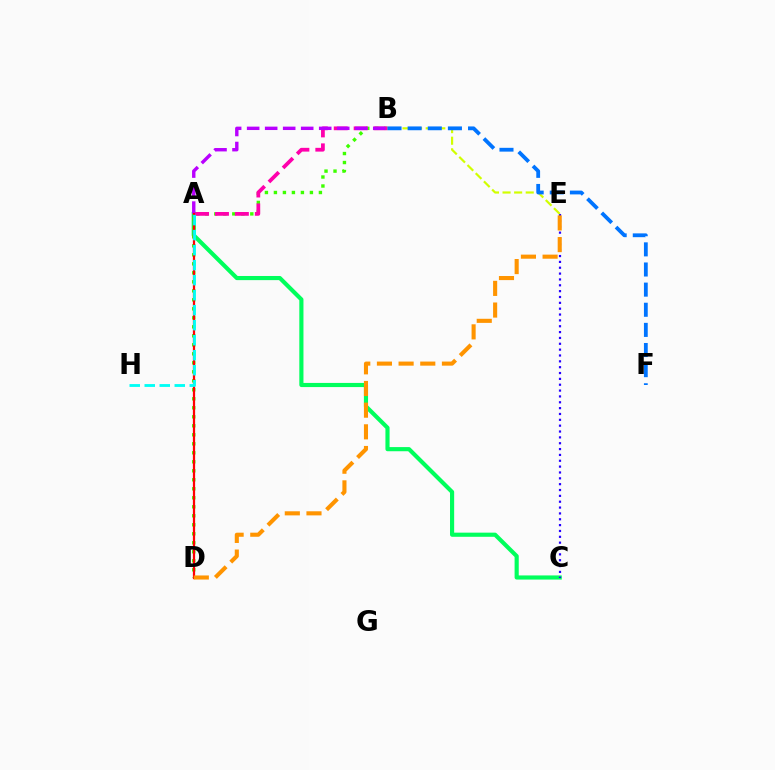{('A', 'C'): [{'color': '#00ff5c', 'line_style': 'solid', 'thickness': 2.98}], ('C', 'E'): [{'color': '#2500ff', 'line_style': 'dotted', 'thickness': 1.59}], ('B', 'D'): [{'color': '#3dff00', 'line_style': 'dotted', 'thickness': 2.45}], ('A', 'B'): [{'color': '#ff00ac', 'line_style': 'dashed', 'thickness': 2.7}, {'color': '#b900ff', 'line_style': 'dashed', 'thickness': 2.45}], ('B', 'E'): [{'color': '#d1ff00', 'line_style': 'dashed', 'thickness': 1.57}], ('A', 'D'): [{'color': '#ff0000', 'line_style': 'solid', 'thickness': 1.62}], ('B', 'F'): [{'color': '#0074ff', 'line_style': 'dashed', 'thickness': 2.73}], ('A', 'H'): [{'color': '#00fff6', 'line_style': 'dashed', 'thickness': 2.04}], ('D', 'E'): [{'color': '#ff9400', 'line_style': 'dashed', 'thickness': 2.94}]}